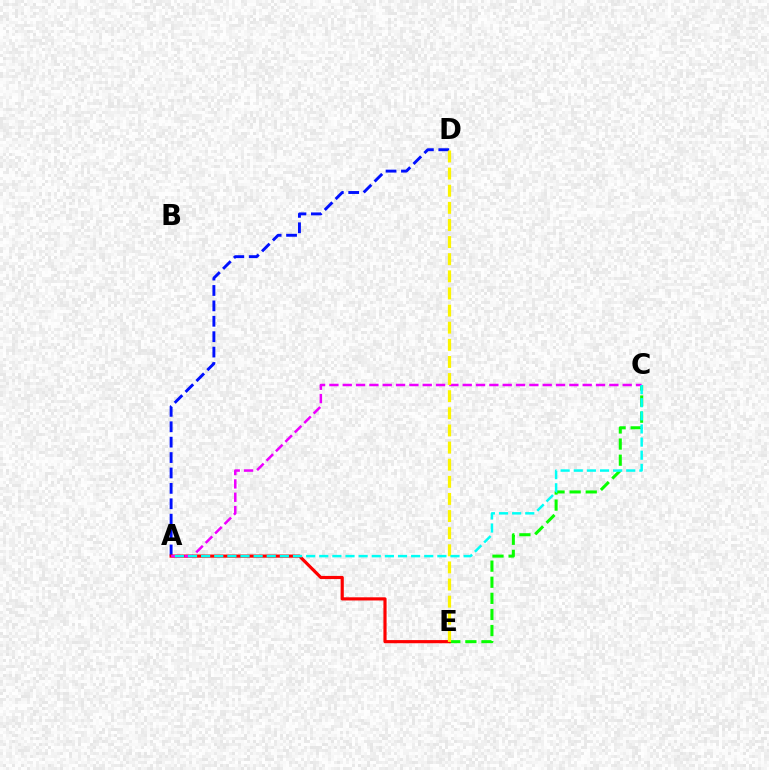{('C', 'E'): [{'color': '#08ff00', 'line_style': 'dashed', 'thickness': 2.19}], ('A', 'D'): [{'color': '#0010ff', 'line_style': 'dashed', 'thickness': 2.09}], ('A', 'E'): [{'color': '#ff0000', 'line_style': 'solid', 'thickness': 2.28}], ('A', 'C'): [{'color': '#ee00ff', 'line_style': 'dashed', 'thickness': 1.81}, {'color': '#00fff6', 'line_style': 'dashed', 'thickness': 1.78}], ('D', 'E'): [{'color': '#fcf500', 'line_style': 'dashed', 'thickness': 2.33}]}